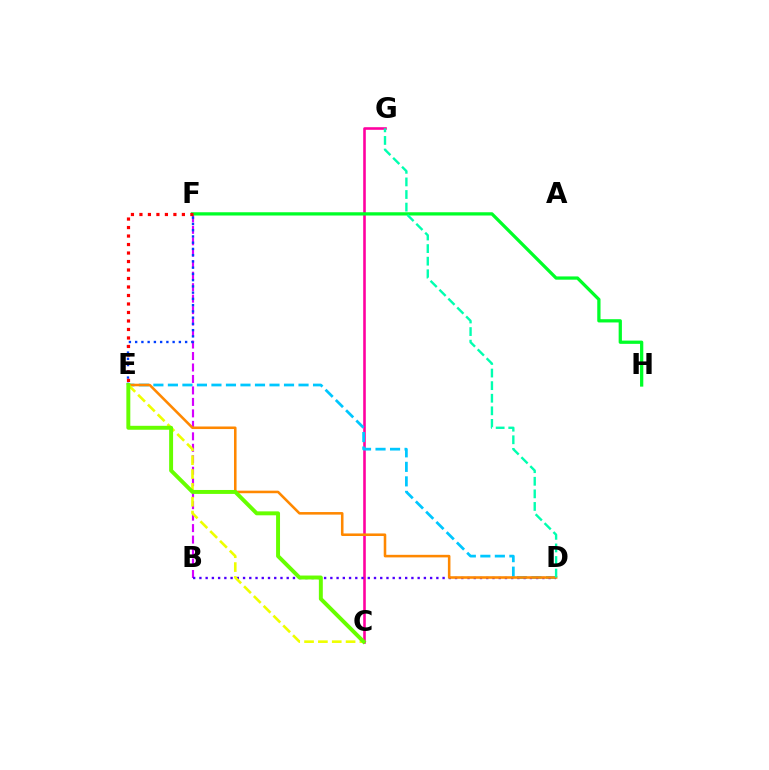{('C', 'G'): [{'color': '#ff00a0', 'line_style': 'solid', 'thickness': 1.87}], ('D', 'E'): [{'color': '#00c7ff', 'line_style': 'dashed', 'thickness': 1.97}, {'color': '#ff8800', 'line_style': 'solid', 'thickness': 1.85}], ('B', 'F'): [{'color': '#d600ff', 'line_style': 'dashed', 'thickness': 1.56}], ('F', 'H'): [{'color': '#00ff27', 'line_style': 'solid', 'thickness': 2.35}], ('B', 'D'): [{'color': '#4f00ff', 'line_style': 'dotted', 'thickness': 1.69}], ('D', 'G'): [{'color': '#00ffaf', 'line_style': 'dashed', 'thickness': 1.71}], ('E', 'F'): [{'color': '#003fff', 'line_style': 'dotted', 'thickness': 1.7}, {'color': '#ff0000', 'line_style': 'dotted', 'thickness': 2.31}], ('C', 'E'): [{'color': '#eeff00', 'line_style': 'dashed', 'thickness': 1.88}, {'color': '#66ff00', 'line_style': 'solid', 'thickness': 2.84}]}